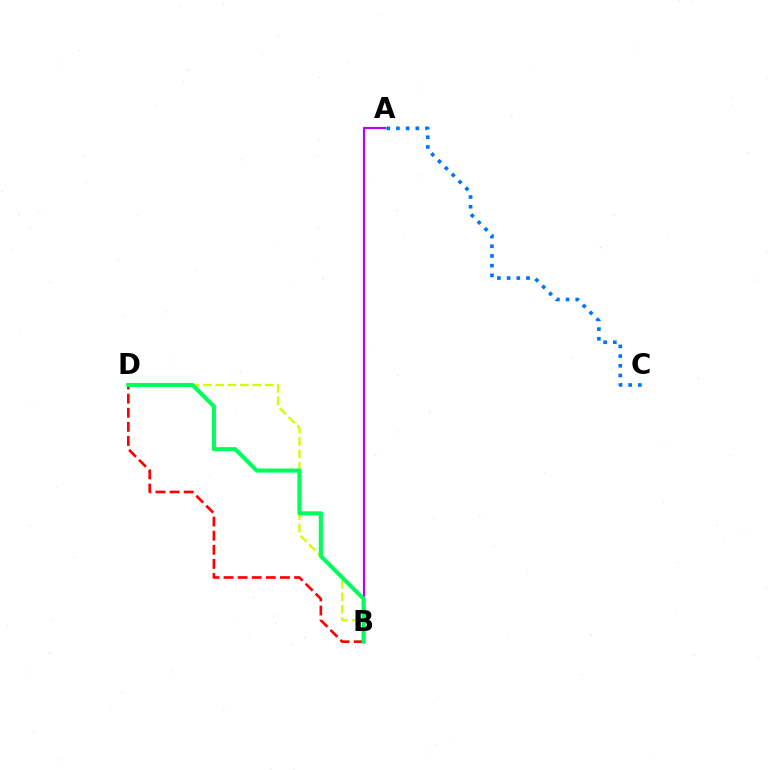{('A', 'B'): [{'color': '#b900ff', 'line_style': 'solid', 'thickness': 1.57}], ('A', 'C'): [{'color': '#0074ff', 'line_style': 'dotted', 'thickness': 2.63}], ('B', 'D'): [{'color': '#d1ff00', 'line_style': 'dashed', 'thickness': 1.68}, {'color': '#ff0000', 'line_style': 'dashed', 'thickness': 1.92}, {'color': '#00ff5c', 'line_style': 'solid', 'thickness': 2.96}]}